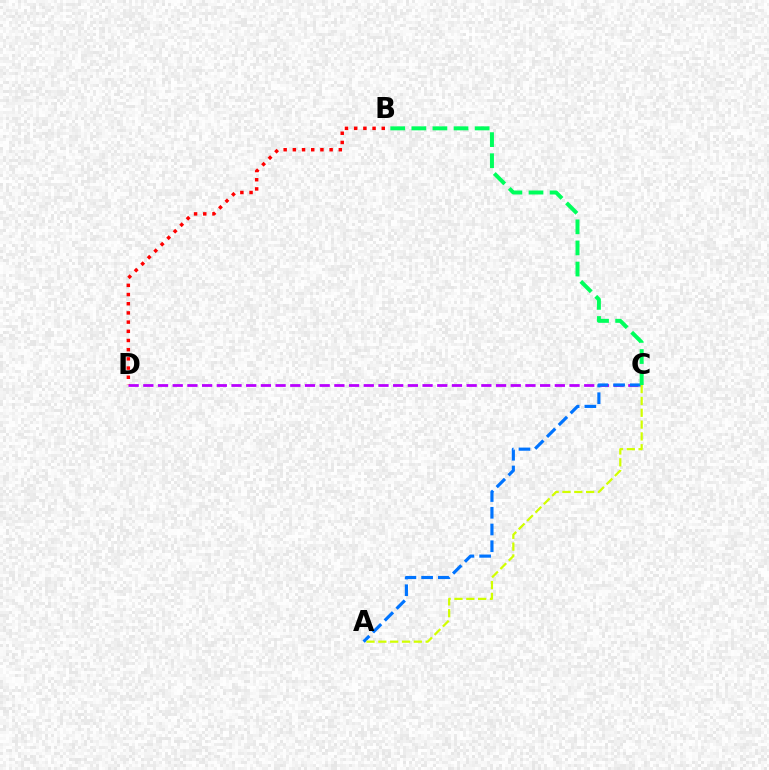{('C', 'D'): [{'color': '#b900ff', 'line_style': 'dashed', 'thickness': 2.0}], ('A', 'C'): [{'color': '#0074ff', 'line_style': 'dashed', 'thickness': 2.27}, {'color': '#d1ff00', 'line_style': 'dashed', 'thickness': 1.61}], ('B', 'C'): [{'color': '#00ff5c', 'line_style': 'dashed', 'thickness': 2.87}], ('B', 'D'): [{'color': '#ff0000', 'line_style': 'dotted', 'thickness': 2.5}]}